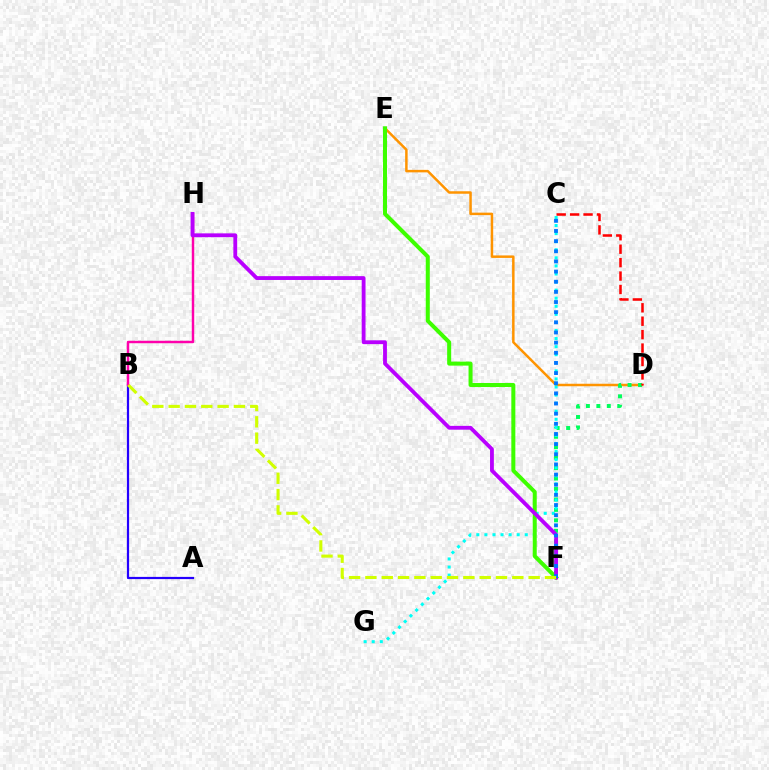{('D', 'E'): [{'color': '#ff9400', 'line_style': 'solid', 'thickness': 1.79}], ('D', 'F'): [{'color': '#00ff5c', 'line_style': 'dotted', 'thickness': 2.84}], ('C', 'G'): [{'color': '#00fff6', 'line_style': 'dotted', 'thickness': 2.19}], ('E', 'F'): [{'color': '#3dff00', 'line_style': 'solid', 'thickness': 2.89}], ('A', 'B'): [{'color': '#2500ff', 'line_style': 'solid', 'thickness': 1.59}], ('B', 'H'): [{'color': '#ff00ac', 'line_style': 'solid', 'thickness': 1.76}], ('F', 'H'): [{'color': '#b900ff', 'line_style': 'solid', 'thickness': 2.75}], ('C', 'F'): [{'color': '#0074ff', 'line_style': 'dotted', 'thickness': 2.76}], ('B', 'F'): [{'color': '#d1ff00', 'line_style': 'dashed', 'thickness': 2.22}], ('C', 'D'): [{'color': '#ff0000', 'line_style': 'dashed', 'thickness': 1.82}]}